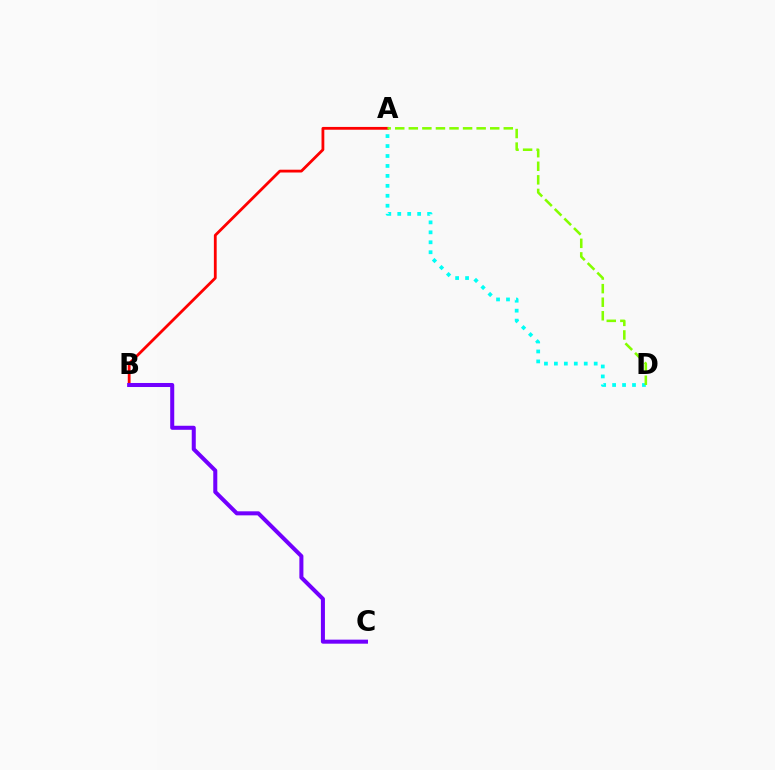{('A', 'D'): [{'color': '#00fff6', 'line_style': 'dotted', 'thickness': 2.7}, {'color': '#84ff00', 'line_style': 'dashed', 'thickness': 1.84}], ('A', 'B'): [{'color': '#ff0000', 'line_style': 'solid', 'thickness': 2.01}], ('B', 'C'): [{'color': '#7200ff', 'line_style': 'solid', 'thickness': 2.9}]}